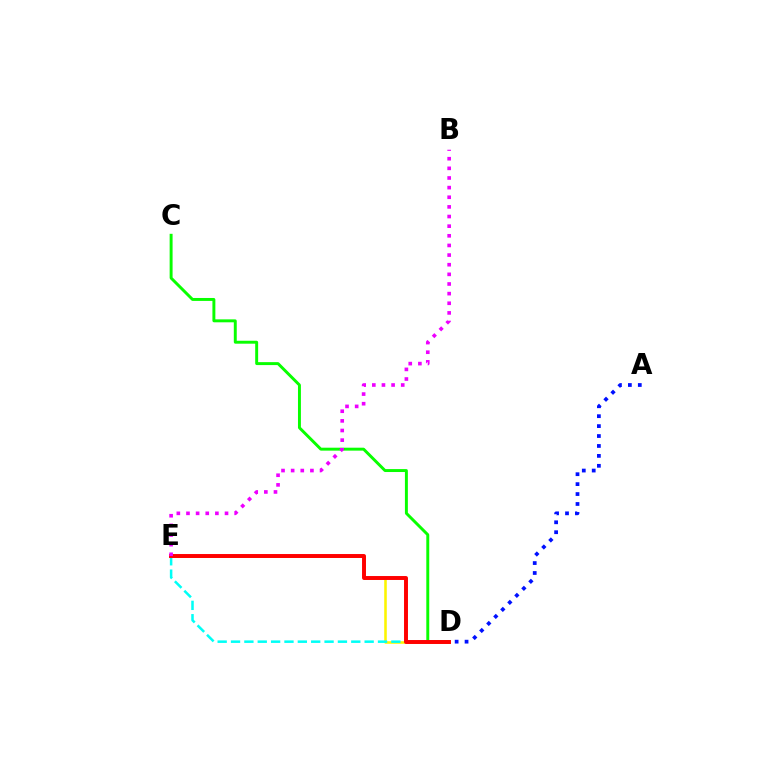{('D', 'E'): [{'color': '#fcf500', 'line_style': 'solid', 'thickness': 1.84}, {'color': '#00fff6', 'line_style': 'dashed', 'thickness': 1.82}, {'color': '#ff0000', 'line_style': 'solid', 'thickness': 2.84}], ('C', 'D'): [{'color': '#08ff00', 'line_style': 'solid', 'thickness': 2.12}], ('A', 'D'): [{'color': '#0010ff', 'line_style': 'dotted', 'thickness': 2.7}], ('B', 'E'): [{'color': '#ee00ff', 'line_style': 'dotted', 'thickness': 2.62}]}